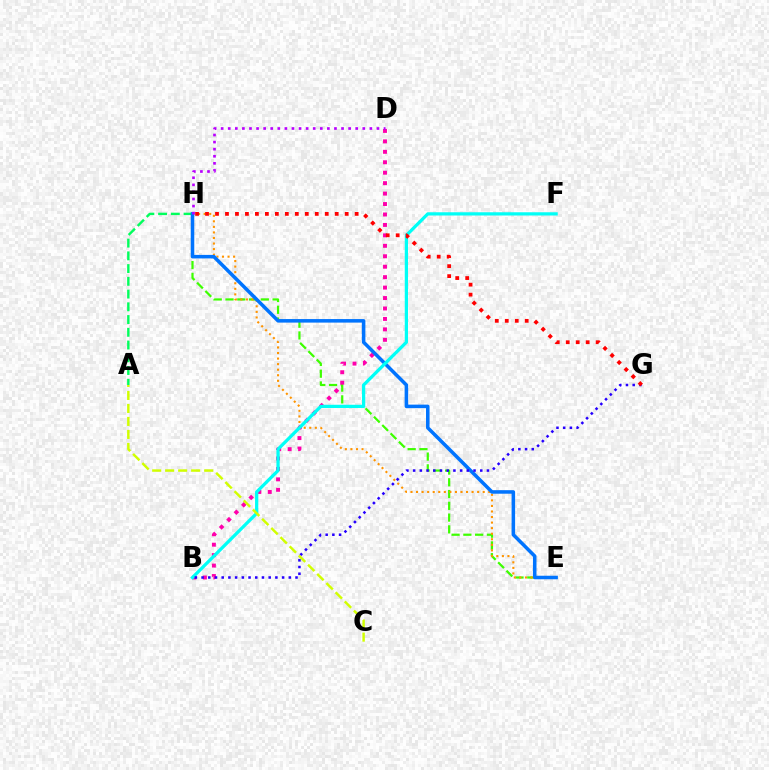{('E', 'H'): [{'color': '#3dff00', 'line_style': 'dashed', 'thickness': 1.6}, {'color': '#ff9400', 'line_style': 'dotted', 'thickness': 1.51}, {'color': '#0074ff', 'line_style': 'solid', 'thickness': 2.54}], ('A', 'H'): [{'color': '#00ff5c', 'line_style': 'dashed', 'thickness': 1.73}], ('B', 'D'): [{'color': '#ff00ac', 'line_style': 'dotted', 'thickness': 2.84}], ('D', 'H'): [{'color': '#b900ff', 'line_style': 'dotted', 'thickness': 1.92}], ('B', 'F'): [{'color': '#00fff6', 'line_style': 'solid', 'thickness': 2.34}], ('B', 'G'): [{'color': '#2500ff', 'line_style': 'dotted', 'thickness': 1.82}], ('A', 'C'): [{'color': '#d1ff00', 'line_style': 'dashed', 'thickness': 1.76}], ('G', 'H'): [{'color': '#ff0000', 'line_style': 'dotted', 'thickness': 2.71}]}